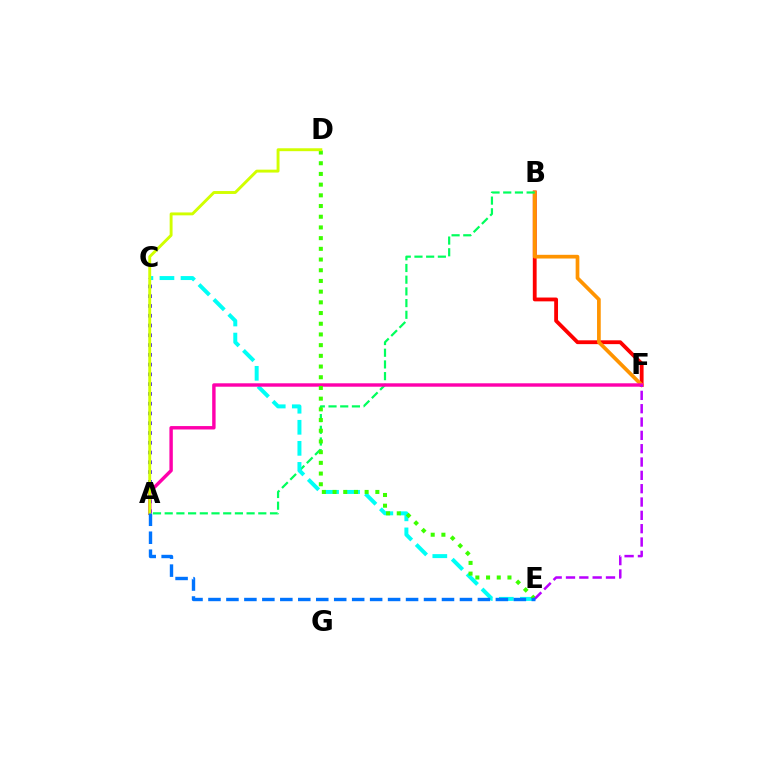{('B', 'F'): [{'color': '#ff0000', 'line_style': 'solid', 'thickness': 2.75}, {'color': '#ff9400', 'line_style': 'solid', 'thickness': 2.67}], ('A', 'C'): [{'color': '#2500ff', 'line_style': 'dotted', 'thickness': 2.65}], ('A', 'B'): [{'color': '#00ff5c', 'line_style': 'dashed', 'thickness': 1.59}], ('C', 'E'): [{'color': '#00fff6', 'line_style': 'dashed', 'thickness': 2.86}], ('A', 'F'): [{'color': '#ff00ac', 'line_style': 'solid', 'thickness': 2.46}], ('D', 'E'): [{'color': '#3dff00', 'line_style': 'dotted', 'thickness': 2.91}], ('E', 'F'): [{'color': '#b900ff', 'line_style': 'dashed', 'thickness': 1.81}], ('A', 'D'): [{'color': '#d1ff00', 'line_style': 'solid', 'thickness': 2.09}], ('A', 'E'): [{'color': '#0074ff', 'line_style': 'dashed', 'thickness': 2.44}]}